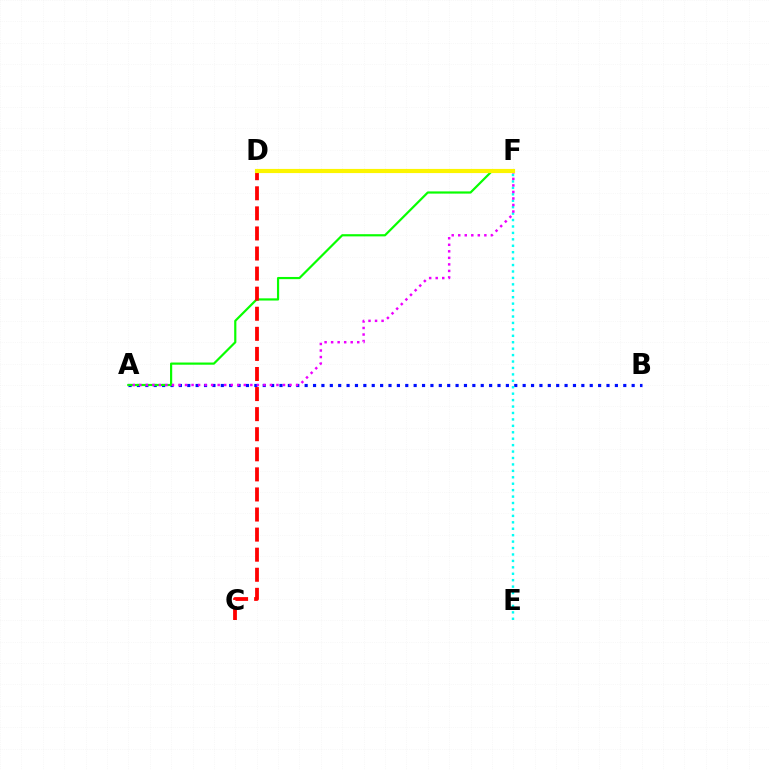{('A', 'B'): [{'color': '#0010ff', 'line_style': 'dotted', 'thickness': 2.28}], ('E', 'F'): [{'color': '#00fff6', 'line_style': 'dotted', 'thickness': 1.75}], ('A', 'F'): [{'color': '#08ff00', 'line_style': 'solid', 'thickness': 1.58}, {'color': '#ee00ff', 'line_style': 'dotted', 'thickness': 1.77}], ('C', 'D'): [{'color': '#ff0000', 'line_style': 'dashed', 'thickness': 2.73}], ('D', 'F'): [{'color': '#fcf500', 'line_style': 'solid', 'thickness': 2.99}]}